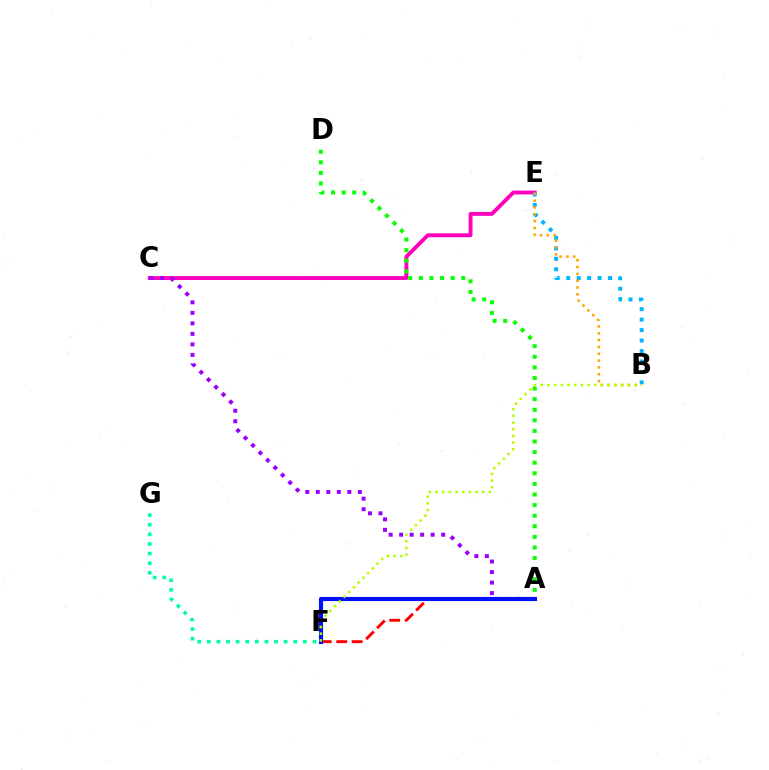{('C', 'E'): [{'color': '#ff00bd', 'line_style': 'solid', 'thickness': 2.8}], ('B', 'E'): [{'color': '#00b5ff', 'line_style': 'dotted', 'thickness': 2.84}, {'color': '#ffa500', 'line_style': 'dotted', 'thickness': 1.85}], ('A', 'D'): [{'color': '#08ff00', 'line_style': 'dotted', 'thickness': 2.88}], ('A', 'C'): [{'color': '#9b00ff', 'line_style': 'dotted', 'thickness': 2.86}], ('A', 'F'): [{'color': '#ff0000', 'line_style': 'dashed', 'thickness': 2.1}, {'color': '#0010ff', 'line_style': 'solid', 'thickness': 2.97}], ('F', 'G'): [{'color': '#00ff9d', 'line_style': 'dotted', 'thickness': 2.61}], ('B', 'F'): [{'color': '#b3ff00', 'line_style': 'dotted', 'thickness': 1.82}]}